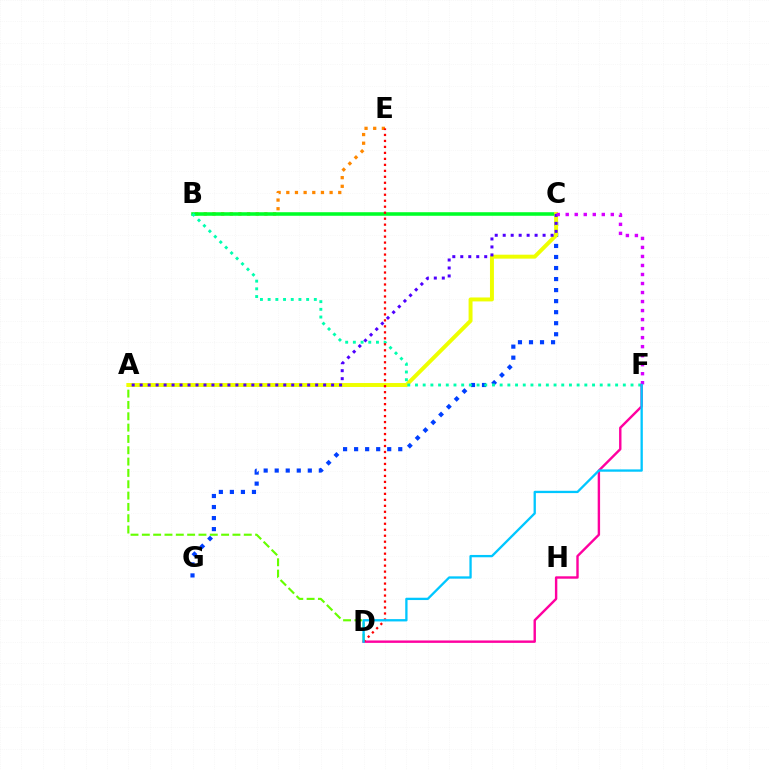{('C', 'G'): [{'color': '#003fff', 'line_style': 'dotted', 'thickness': 3.0}], ('A', 'D'): [{'color': '#66ff00', 'line_style': 'dashed', 'thickness': 1.54}], ('B', 'E'): [{'color': '#ff8800', 'line_style': 'dotted', 'thickness': 2.35}], ('B', 'C'): [{'color': '#00ff27', 'line_style': 'solid', 'thickness': 2.57}], ('A', 'C'): [{'color': '#eeff00', 'line_style': 'solid', 'thickness': 2.84}, {'color': '#4f00ff', 'line_style': 'dotted', 'thickness': 2.17}], ('B', 'F'): [{'color': '#00ffaf', 'line_style': 'dotted', 'thickness': 2.09}], ('D', 'F'): [{'color': '#ff00a0', 'line_style': 'solid', 'thickness': 1.74}, {'color': '#00c7ff', 'line_style': 'solid', 'thickness': 1.67}], ('D', 'E'): [{'color': '#ff0000', 'line_style': 'dotted', 'thickness': 1.63}], ('C', 'F'): [{'color': '#d600ff', 'line_style': 'dotted', 'thickness': 2.45}]}